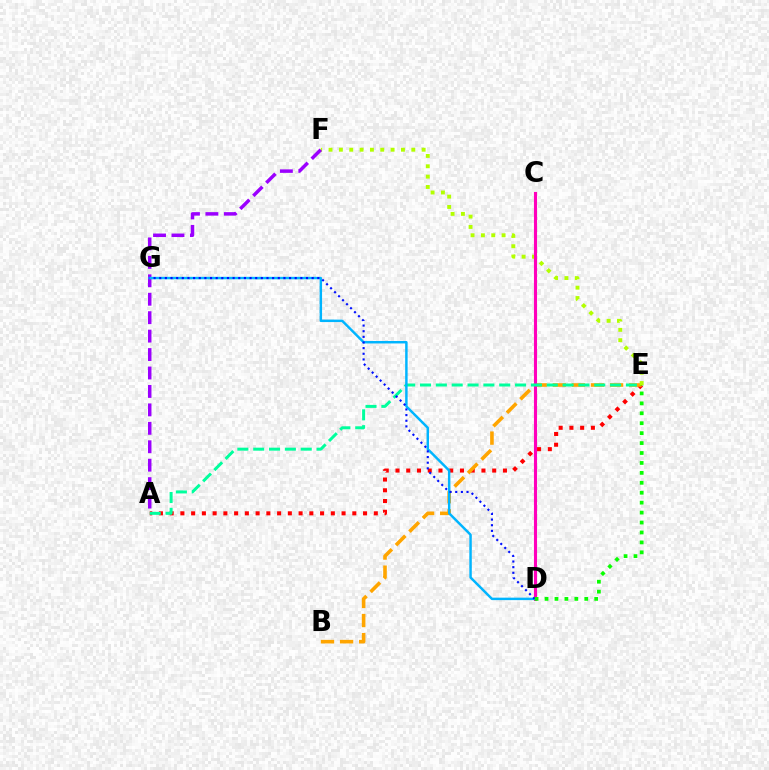{('A', 'E'): [{'color': '#ff0000', 'line_style': 'dotted', 'thickness': 2.92}, {'color': '#00ff9d', 'line_style': 'dashed', 'thickness': 2.15}], ('B', 'E'): [{'color': '#ffa500', 'line_style': 'dashed', 'thickness': 2.59}], ('E', 'F'): [{'color': '#b3ff00', 'line_style': 'dotted', 'thickness': 2.81}], ('A', 'F'): [{'color': '#9b00ff', 'line_style': 'dashed', 'thickness': 2.51}], ('C', 'D'): [{'color': '#ff00bd', 'line_style': 'solid', 'thickness': 2.23}], ('D', 'G'): [{'color': '#00b5ff', 'line_style': 'solid', 'thickness': 1.77}, {'color': '#0010ff', 'line_style': 'dotted', 'thickness': 1.53}], ('D', 'E'): [{'color': '#08ff00', 'line_style': 'dotted', 'thickness': 2.7}]}